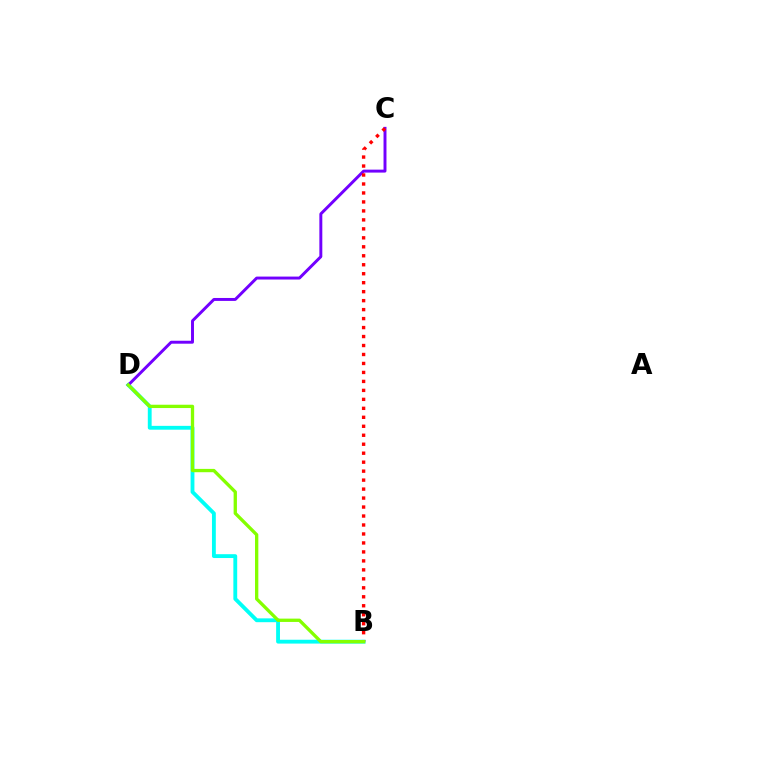{('B', 'D'): [{'color': '#00fff6', 'line_style': 'solid', 'thickness': 2.76}, {'color': '#84ff00', 'line_style': 'solid', 'thickness': 2.39}], ('C', 'D'): [{'color': '#7200ff', 'line_style': 'solid', 'thickness': 2.12}], ('B', 'C'): [{'color': '#ff0000', 'line_style': 'dotted', 'thickness': 2.44}]}